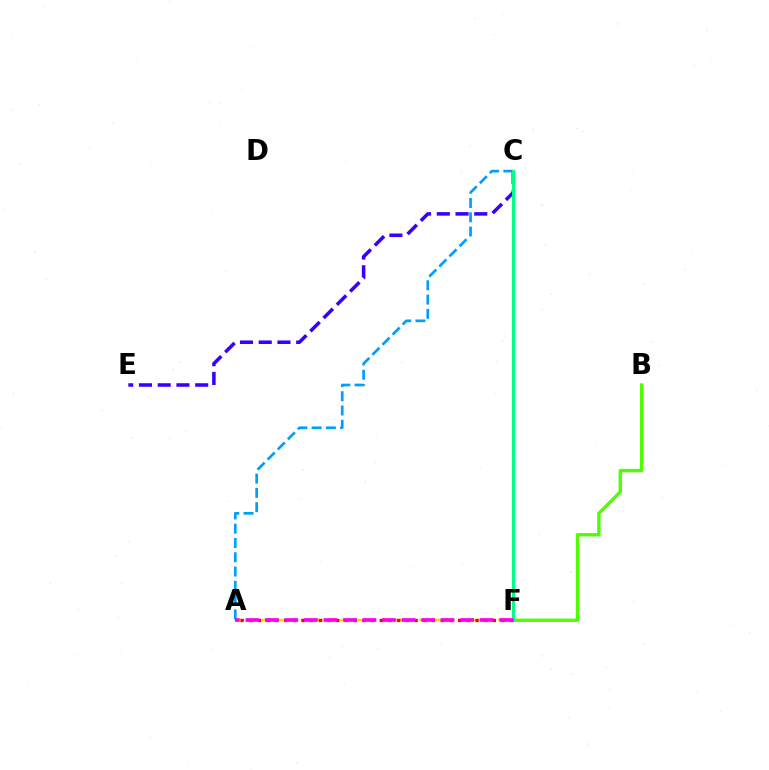{('C', 'E'): [{'color': '#3700ff', 'line_style': 'dashed', 'thickness': 2.55}], ('A', 'F'): [{'color': '#ffd500', 'line_style': 'dashed', 'thickness': 1.79}, {'color': '#ff0000', 'line_style': 'dotted', 'thickness': 2.36}, {'color': '#ff00ed', 'line_style': 'dashed', 'thickness': 2.65}], ('B', 'F'): [{'color': '#4fff00', 'line_style': 'solid', 'thickness': 2.42}], ('A', 'C'): [{'color': '#009eff', 'line_style': 'dashed', 'thickness': 1.94}], ('C', 'F'): [{'color': '#00ff86', 'line_style': 'solid', 'thickness': 2.21}]}